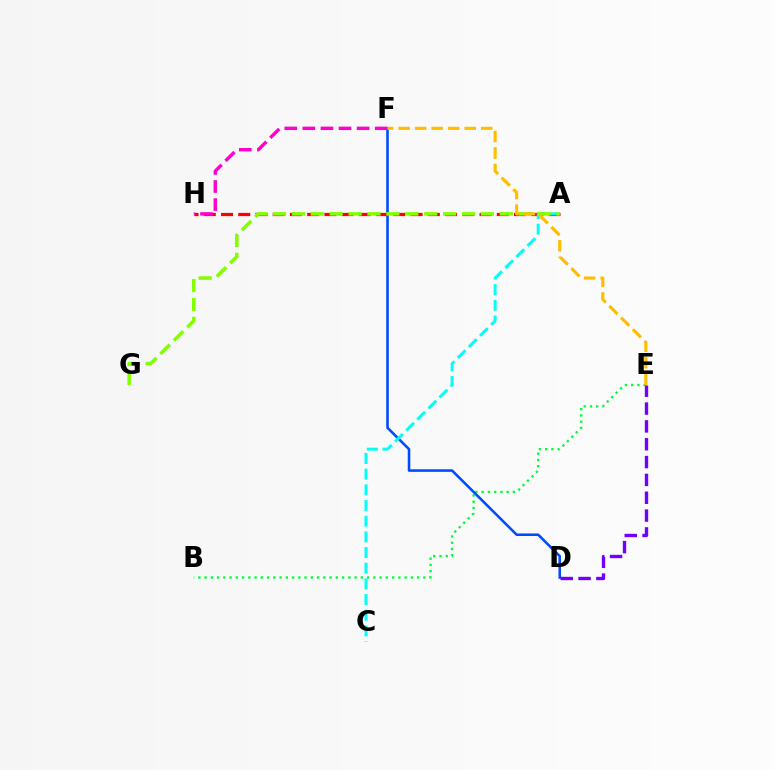{('B', 'E'): [{'color': '#00ff39', 'line_style': 'dotted', 'thickness': 1.7}], ('D', 'F'): [{'color': '#004bff', 'line_style': 'solid', 'thickness': 1.85}], ('A', 'H'): [{'color': '#ff0000', 'line_style': 'dashed', 'thickness': 2.34}], ('D', 'E'): [{'color': '#7200ff', 'line_style': 'dashed', 'thickness': 2.42}], ('A', 'C'): [{'color': '#00fff6', 'line_style': 'dashed', 'thickness': 2.13}], ('A', 'G'): [{'color': '#84ff00', 'line_style': 'dashed', 'thickness': 2.57}], ('F', 'H'): [{'color': '#ff00cf', 'line_style': 'dashed', 'thickness': 2.46}], ('E', 'F'): [{'color': '#ffbd00', 'line_style': 'dashed', 'thickness': 2.25}]}